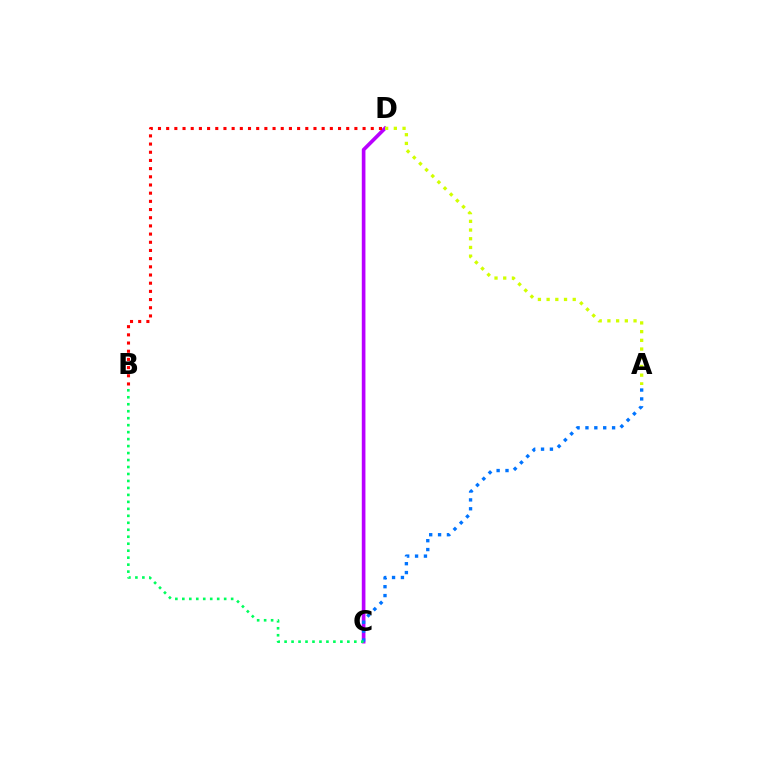{('C', 'D'): [{'color': '#b900ff', 'line_style': 'solid', 'thickness': 2.63}], ('B', 'D'): [{'color': '#ff0000', 'line_style': 'dotted', 'thickness': 2.22}], ('A', 'C'): [{'color': '#0074ff', 'line_style': 'dotted', 'thickness': 2.41}], ('A', 'D'): [{'color': '#d1ff00', 'line_style': 'dotted', 'thickness': 2.37}], ('B', 'C'): [{'color': '#00ff5c', 'line_style': 'dotted', 'thickness': 1.89}]}